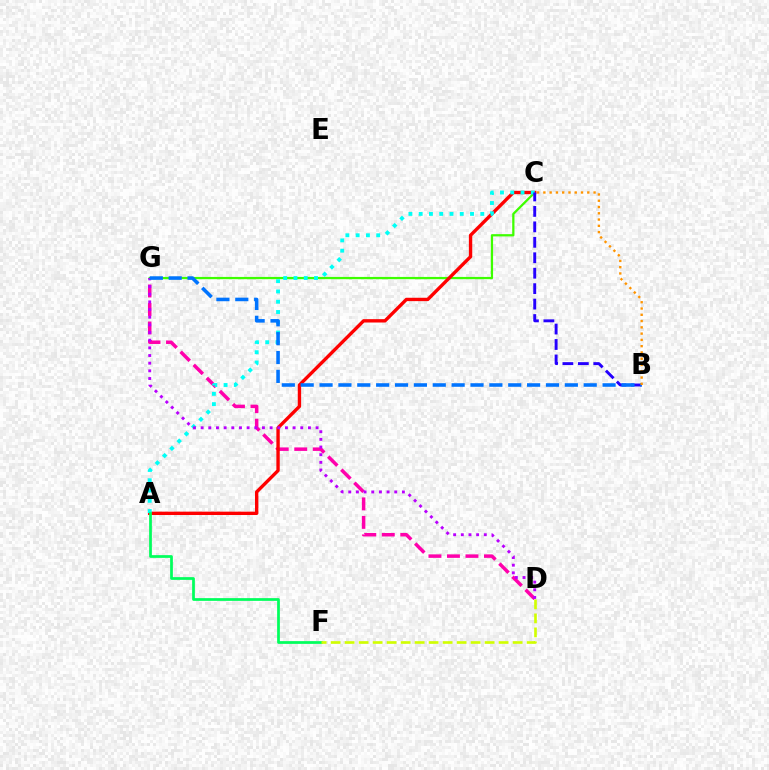{('D', 'G'): [{'color': '#ff00ac', 'line_style': 'dashed', 'thickness': 2.51}, {'color': '#b900ff', 'line_style': 'dotted', 'thickness': 2.08}], ('C', 'G'): [{'color': '#3dff00', 'line_style': 'solid', 'thickness': 1.63}], ('A', 'C'): [{'color': '#ff0000', 'line_style': 'solid', 'thickness': 2.42}, {'color': '#00fff6', 'line_style': 'dotted', 'thickness': 2.79}], ('A', 'F'): [{'color': '#00ff5c', 'line_style': 'solid', 'thickness': 1.97}], ('B', 'C'): [{'color': '#2500ff', 'line_style': 'dashed', 'thickness': 2.1}, {'color': '#ff9400', 'line_style': 'dotted', 'thickness': 1.7}], ('B', 'G'): [{'color': '#0074ff', 'line_style': 'dashed', 'thickness': 2.56}], ('D', 'F'): [{'color': '#d1ff00', 'line_style': 'dashed', 'thickness': 1.9}]}